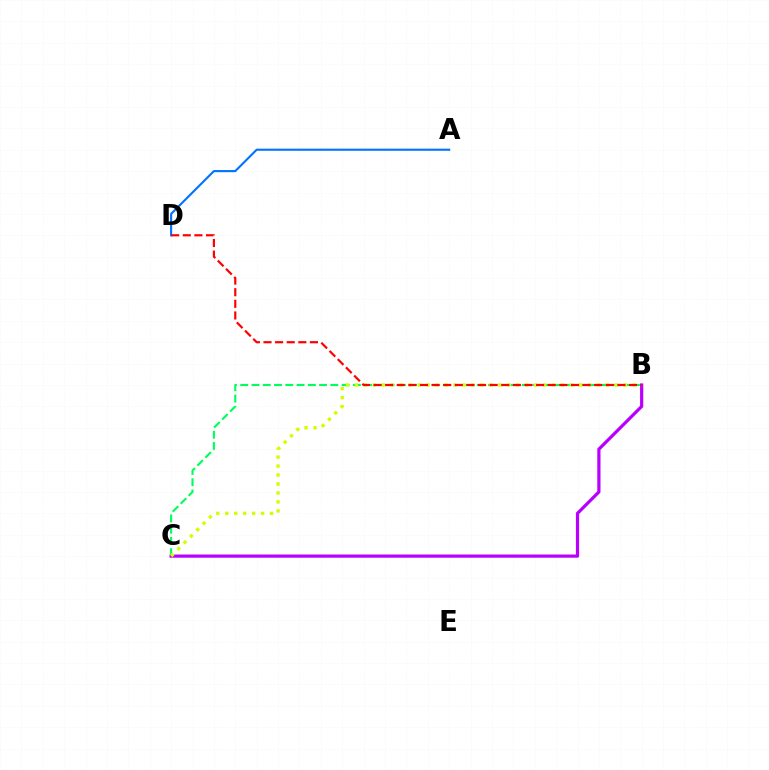{('A', 'D'): [{'color': '#0074ff', 'line_style': 'solid', 'thickness': 1.53}], ('B', 'C'): [{'color': '#00ff5c', 'line_style': 'dashed', 'thickness': 1.53}, {'color': '#b900ff', 'line_style': 'solid', 'thickness': 2.3}, {'color': '#d1ff00', 'line_style': 'dotted', 'thickness': 2.43}], ('B', 'D'): [{'color': '#ff0000', 'line_style': 'dashed', 'thickness': 1.58}]}